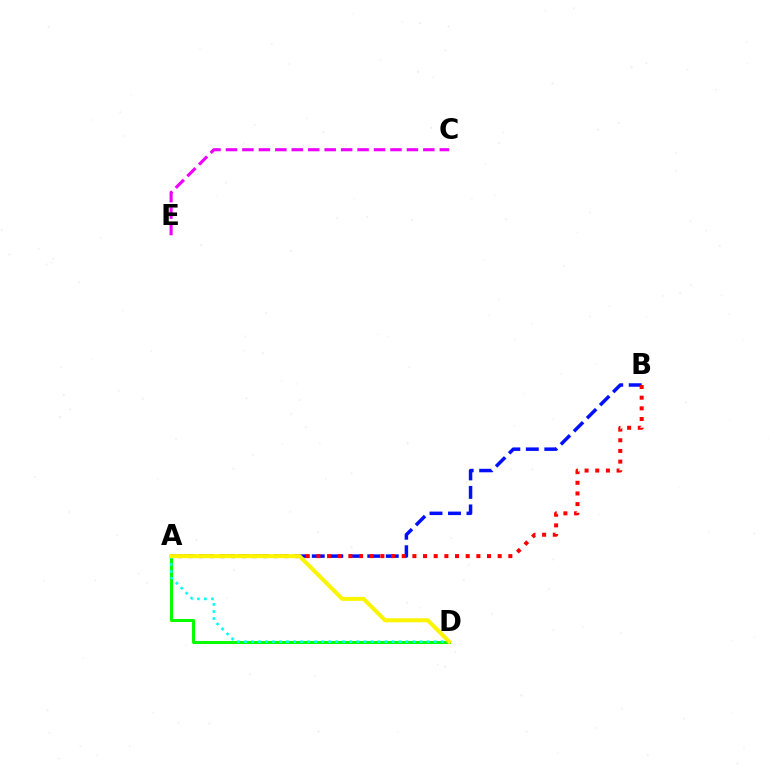{('C', 'E'): [{'color': '#ee00ff', 'line_style': 'dashed', 'thickness': 2.23}], ('A', 'B'): [{'color': '#0010ff', 'line_style': 'dashed', 'thickness': 2.51}, {'color': '#ff0000', 'line_style': 'dotted', 'thickness': 2.9}], ('A', 'D'): [{'color': '#08ff00', 'line_style': 'solid', 'thickness': 2.16}, {'color': '#00fff6', 'line_style': 'dotted', 'thickness': 1.91}, {'color': '#fcf500', 'line_style': 'solid', 'thickness': 2.89}]}